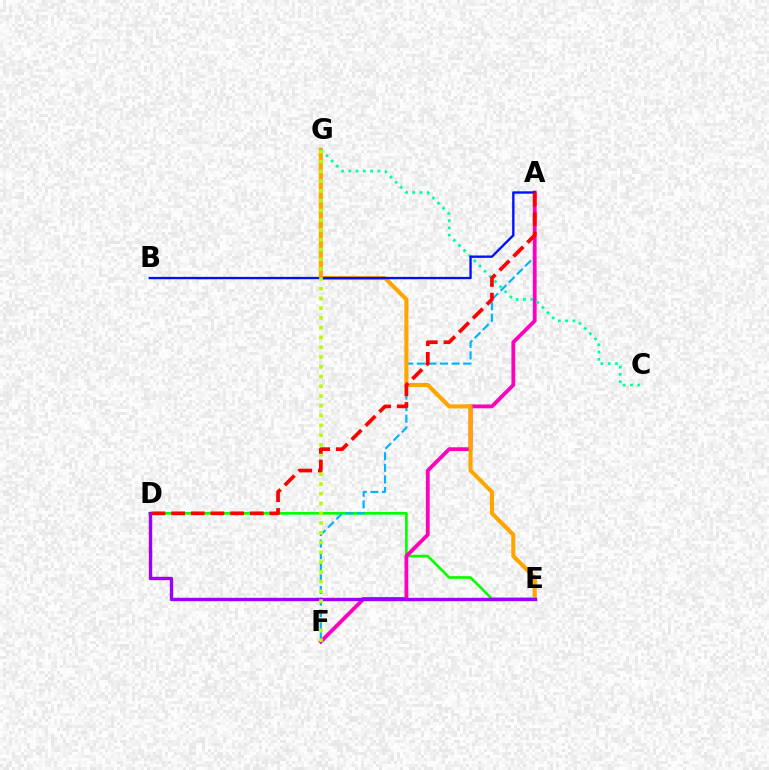{('D', 'E'): [{'color': '#08ff00', 'line_style': 'solid', 'thickness': 1.94}, {'color': '#9b00ff', 'line_style': 'solid', 'thickness': 2.45}], ('A', 'F'): [{'color': '#00b5ff', 'line_style': 'dashed', 'thickness': 1.57}, {'color': '#ff00bd', 'line_style': 'solid', 'thickness': 2.74}], ('E', 'G'): [{'color': '#ffa500', 'line_style': 'solid', 'thickness': 2.96}], ('C', 'G'): [{'color': '#00ff9d', 'line_style': 'dotted', 'thickness': 1.98}], ('A', 'B'): [{'color': '#0010ff', 'line_style': 'solid', 'thickness': 1.7}], ('F', 'G'): [{'color': '#b3ff00', 'line_style': 'dotted', 'thickness': 2.65}], ('A', 'D'): [{'color': '#ff0000', 'line_style': 'dashed', 'thickness': 2.67}]}